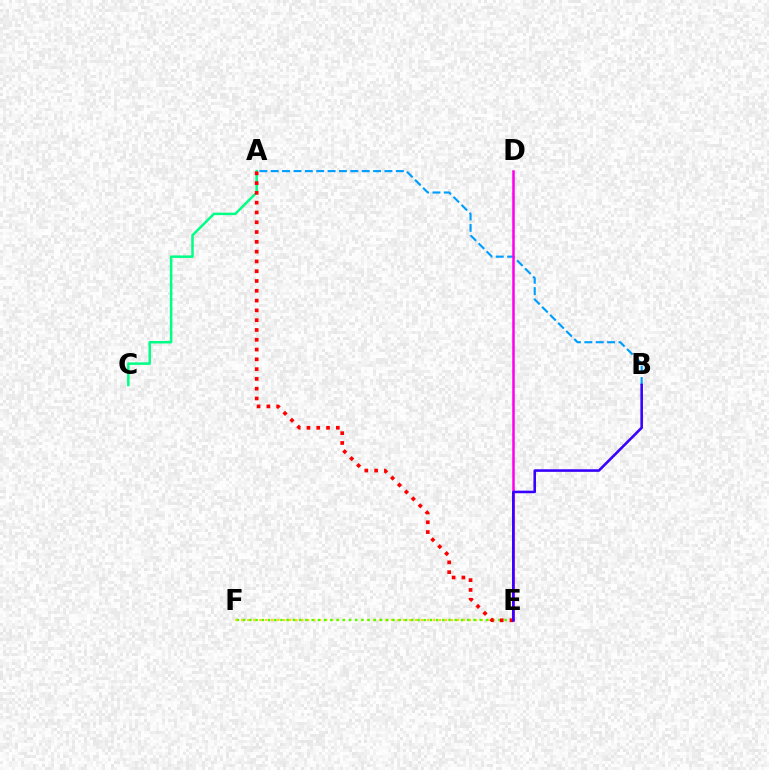{('A', 'B'): [{'color': '#009eff', 'line_style': 'dashed', 'thickness': 1.55}], ('A', 'C'): [{'color': '#00ff86', 'line_style': 'solid', 'thickness': 1.8}], ('E', 'F'): [{'color': '#ffd500', 'line_style': 'dotted', 'thickness': 1.63}, {'color': '#4fff00', 'line_style': 'dotted', 'thickness': 1.69}], ('D', 'E'): [{'color': '#ff00ed', 'line_style': 'solid', 'thickness': 1.81}], ('A', 'E'): [{'color': '#ff0000', 'line_style': 'dotted', 'thickness': 2.66}], ('B', 'E'): [{'color': '#3700ff', 'line_style': 'solid', 'thickness': 1.86}]}